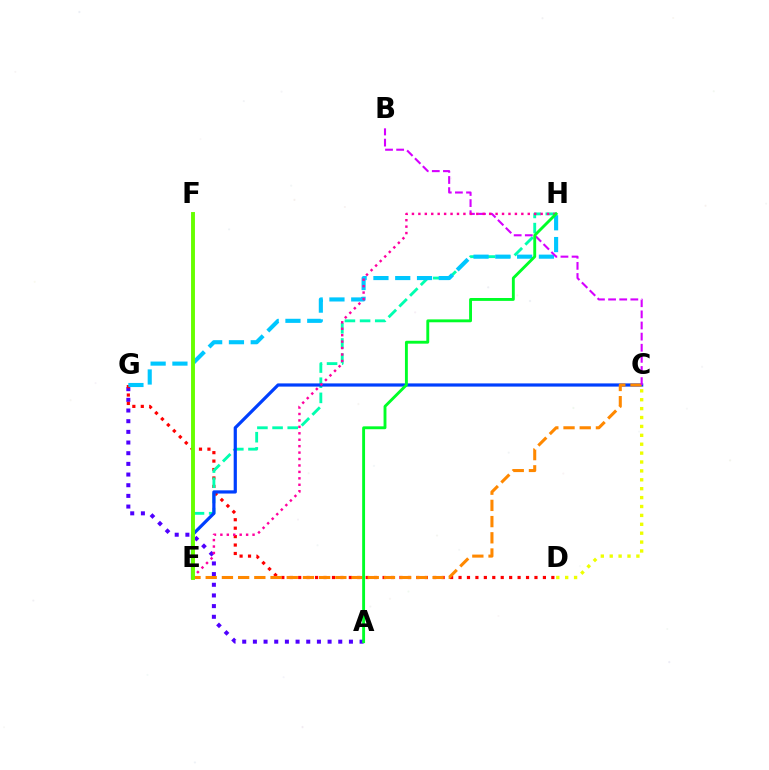{('A', 'G'): [{'color': '#4f00ff', 'line_style': 'dotted', 'thickness': 2.9}], ('D', 'G'): [{'color': '#ff0000', 'line_style': 'dotted', 'thickness': 2.29}], ('E', 'H'): [{'color': '#00ffaf', 'line_style': 'dashed', 'thickness': 2.06}, {'color': '#ff00a0', 'line_style': 'dotted', 'thickness': 1.75}], ('C', 'E'): [{'color': '#003fff', 'line_style': 'solid', 'thickness': 2.31}, {'color': '#ff8800', 'line_style': 'dashed', 'thickness': 2.2}], ('G', 'H'): [{'color': '#00c7ff', 'line_style': 'dashed', 'thickness': 2.96}], ('C', 'D'): [{'color': '#eeff00', 'line_style': 'dotted', 'thickness': 2.42}], ('B', 'C'): [{'color': '#d600ff', 'line_style': 'dashed', 'thickness': 1.51}], ('E', 'F'): [{'color': '#66ff00', 'line_style': 'solid', 'thickness': 2.81}], ('A', 'H'): [{'color': '#00ff27', 'line_style': 'solid', 'thickness': 2.08}]}